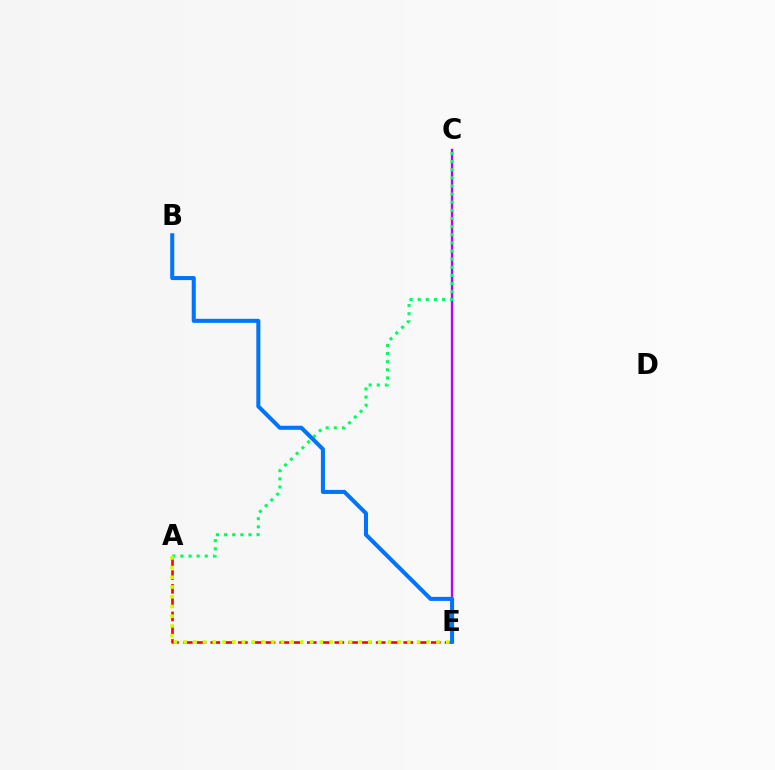{('C', 'E'): [{'color': '#b900ff', 'line_style': 'solid', 'thickness': 1.68}], ('A', 'C'): [{'color': '#00ff5c', 'line_style': 'dotted', 'thickness': 2.21}], ('A', 'E'): [{'color': '#ff0000', 'line_style': 'dashed', 'thickness': 1.87}, {'color': '#d1ff00', 'line_style': 'dotted', 'thickness': 2.64}], ('B', 'E'): [{'color': '#0074ff', 'line_style': 'solid', 'thickness': 2.91}]}